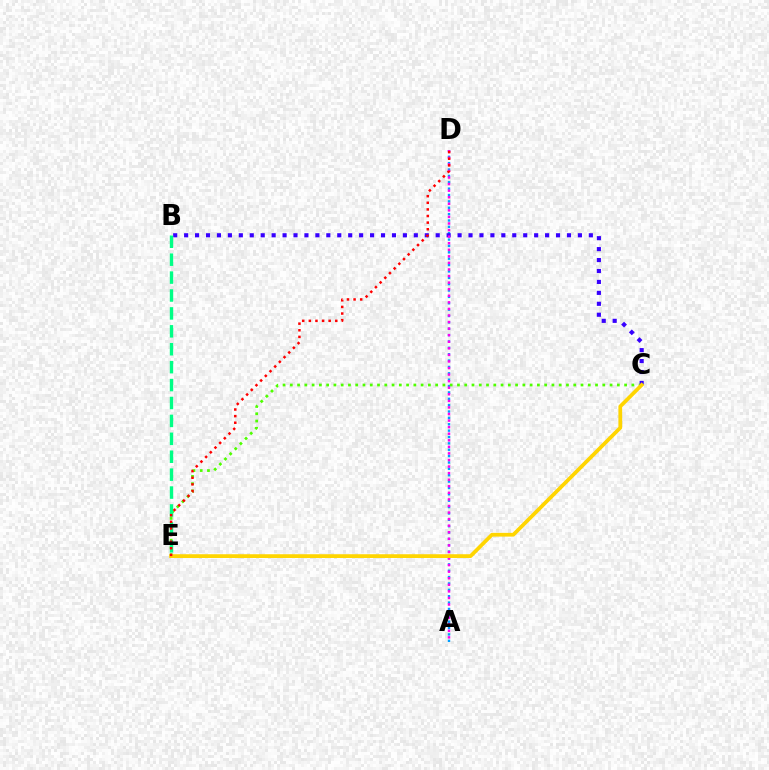{('A', 'D'): [{'color': '#009eff', 'line_style': 'dotted', 'thickness': 1.73}, {'color': '#ff00ed', 'line_style': 'dotted', 'thickness': 1.78}], ('C', 'E'): [{'color': '#4fff00', 'line_style': 'dotted', 'thickness': 1.97}, {'color': '#ffd500', 'line_style': 'solid', 'thickness': 2.7}], ('B', 'C'): [{'color': '#3700ff', 'line_style': 'dotted', 'thickness': 2.97}], ('B', 'E'): [{'color': '#00ff86', 'line_style': 'dashed', 'thickness': 2.43}], ('D', 'E'): [{'color': '#ff0000', 'line_style': 'dotted', 'thickness': 1.8}]}